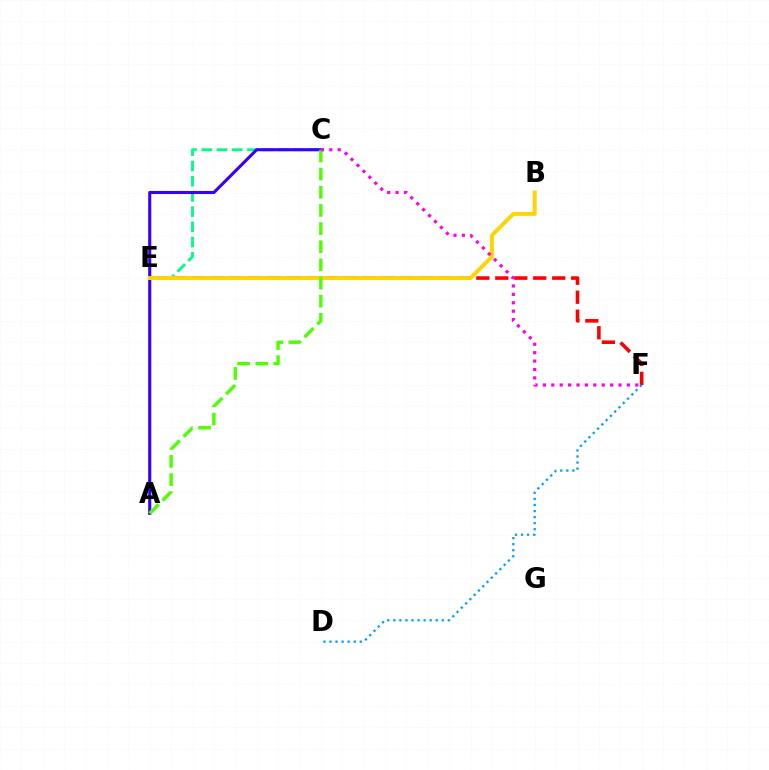{('E', 'F'): [{'color': '#ff0000', 'line_style': 'dashed', 'thickness': 2.58}], ('C', 'E'): [{'color': '#00ff86', 'line_style': 'dashed', 'thickness': 2.07}], ('D', 'F'): [{'color': '#009eff', 'line_style': 'dotted', 'thickness': 1.65}], ('A', 'C'): [{'color': '#3700ff', 'line_style': 'solid', 'thickness': 2.23}, {'color': '#4fff00', 'line_style': 'dashed', 'thickness': 2.47}], ('B', 'E'): [{'color': '#ffd500', 'line_style': 'solid', 'thickness': 2.82}], ('C', 'F'): [{'color': '#ff00ed', 'line_style': 'dotted', 'thickness': 2.28}]}